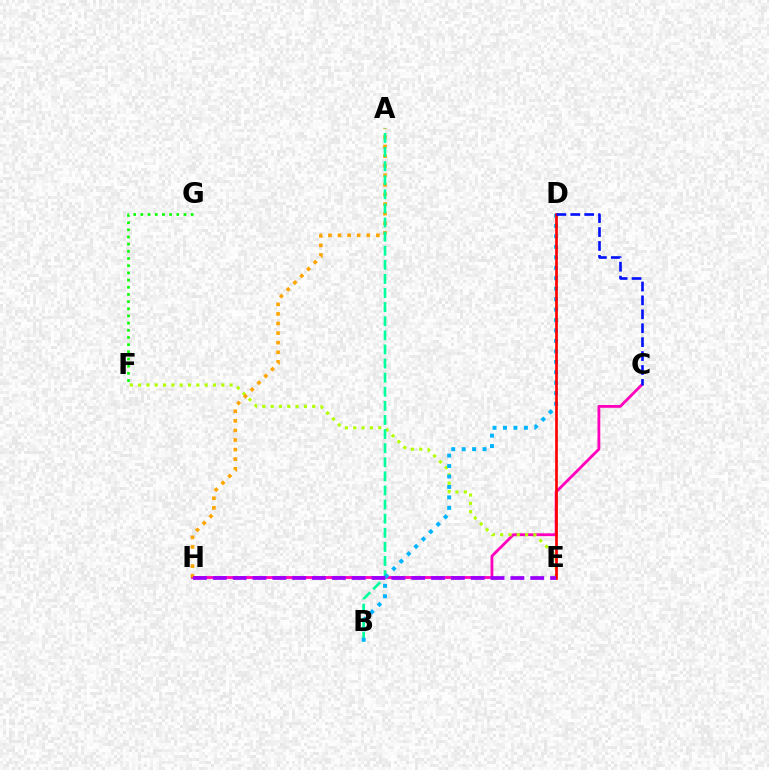{('C', 'H'): [{'color': '#ff00bd', 'line_style': 'solid', 'thickness': 2.02}], ('E', 'F'): [{'color': '#b3ff00', 'line_style': 'dotted', 'thickness': 2.26}], ('A', 'H'): [{'color': '#ffa500', 'line_style': 'dotted', 'thickness': 2.6}], ('F', 'G'): [{'color': '#08ff00', 'line_style': 'dotted', 'thickness': 1.95}], ('A', 'B'): [{'color': '#00ff9d', 'line_style': 'dashed', 'thickness': 1.92}], ('B', 'D'): [{'color': '#00b5ff', 'line_style': 'dotted', 'thickness': 2.84}], ('D', 'E'): [{'color': '#ff0000', 'line_style': 'solid', 'thickness': 1.94}], ('E', 'H'): [{'color': '#9b00ff', 'line_style': 'dashed', 'thickness': 2.7}], ('C', 'D'): [{'color': '#0010ff', 'line_style': 'dashed', 'thickness': 1.89}]}